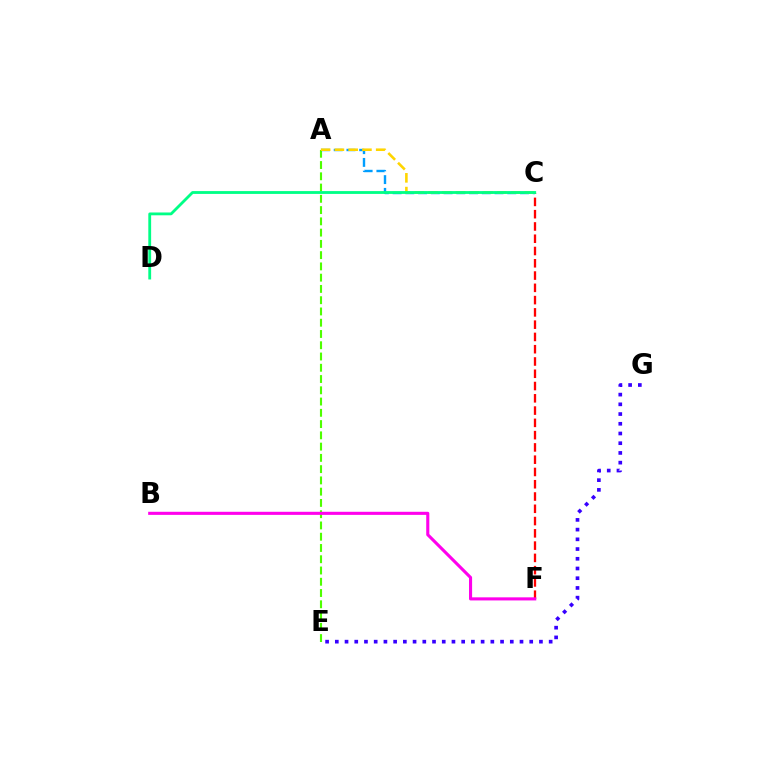{('C', 'F'): [{'color': '#ff0000', 'line_style': 'dashed', 'thickness': 1.67}], ('A', 'E'): [{'color': '#4fff00', 'line_style': 'dashed', 'thickness': 1.53}], ('A', 'C'): [{'color': '#009eff', 'line_style': 'dashed', 'thickness': 1.73}, {'color': '#ffd500', 'line_style': 'dashed', 'thickness': 1.87}], ('E', 'G'): [{'color': '#3700ff', 'line_style': 'dotted', 'thickness': 2.64}], ('C', 'D'): [{'color': '#00ff86', 'line_style': 'solid', 'thickness': 2.03}], ('B', 'F'): [{'color': '#ff00ed', 'line_style': 'solid', 'thickness': 2.23}]}